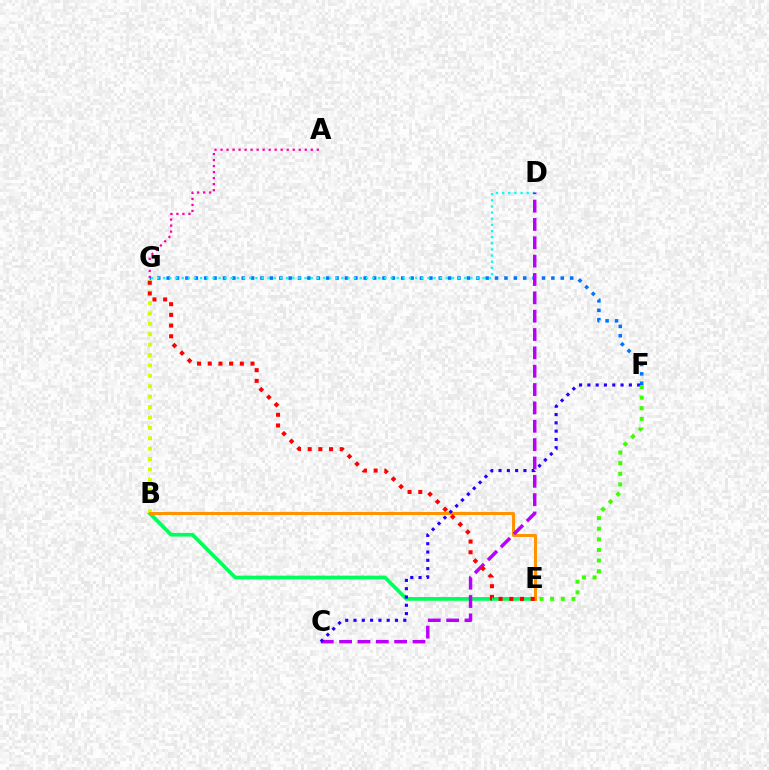{('B', 'E'): [{'color': '#00ff5c', 'line_style': 'solid', 'thickness': 2.68}, {'color': '#ff9400', 'line_style': 'solid', 'thickness': 2.17}], ('B', 'G'): [{'color': '#d1ff00', 'line_style': 'dotted', 'thickness': 2.83}], ('F', 'G'): [{'color': '#0074ff', 'line_style': 'dotted', 'thickness': 2.55}], ('D', 'G'): [{'color': '#00fff6', 'line_style': 'dotted', 'thickness': 1.67}], ('C', 'D'): [{'color': '#b900ff', 'line_style': 'dashed', 'thickness': 2.49}], ('E', 'G'): [{'color': '#ff0000', 'line_style': 'dotted', 'thickness': 2.91}], ('A', 'G'): [{'color': '#ff00ac', 'line_style': 'dotted', 'thickness': 1.63}], ('C', 'F'): [{'color': '#2500ff', 'line_style': 'dotted', 'thickness': 2.25}], ('E', 'F'): [{'color': '#3dff00', 'line_style': 'dotted', 'thickness': 2.89}]}